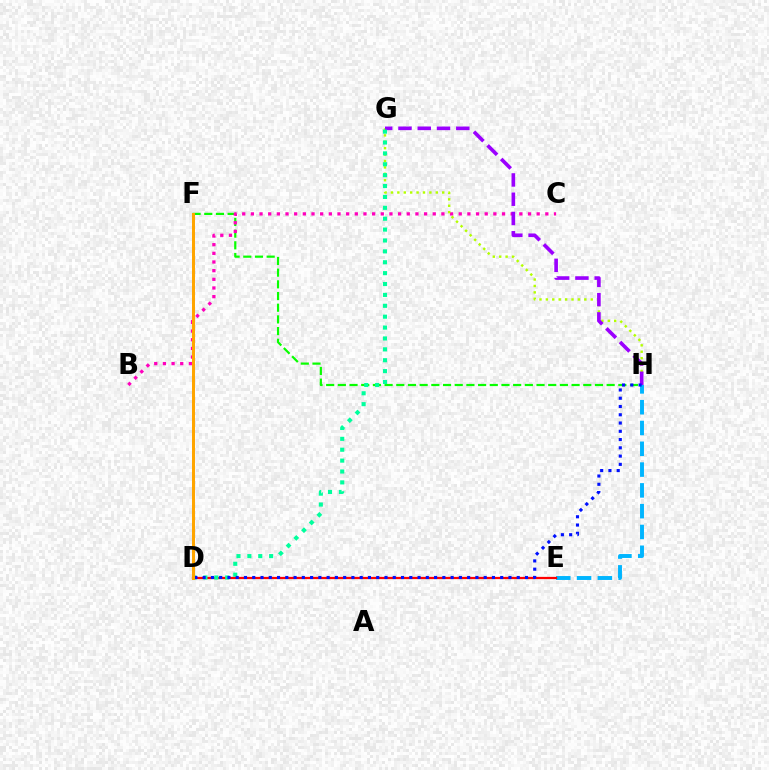{('F', 'H'): [{'color': '#08ff00', 'line_style': 'dashed', 'thickness': 1.59}], ('E', 'H'): [{'color': '#00b5ff', 'line_style': 'dashed', 'thickness': 2.83}], ('B', 'C'): [{'color': '#ff00bd', 'line_style': 'dotted', 'thickness': 2.35}], ('D', 'E'): [{'color': '#ff0000', 'line_style': 'solid', 'thickness': 1.61}], ('G', 'H'): [{'color': '#b3ff00', 'line_style': 'dotted', 'thickness': 1.74}, {'color': '#9b00ff', 'line_style': 'dashed', 'thickness': 2.62}], ('D', 'G'): [{'color': '#00ff9d', 'line_style': 'dotted', 'thickness': 2.96}], ('D', 'H'): [{'color': '#0010ff', 'line_style': 'dotted', 'thickness': 2.25}], ('D', 'F'): [{'color': '#ffa500', 'line_style': 'solid', 'thickness': 2.17}]}